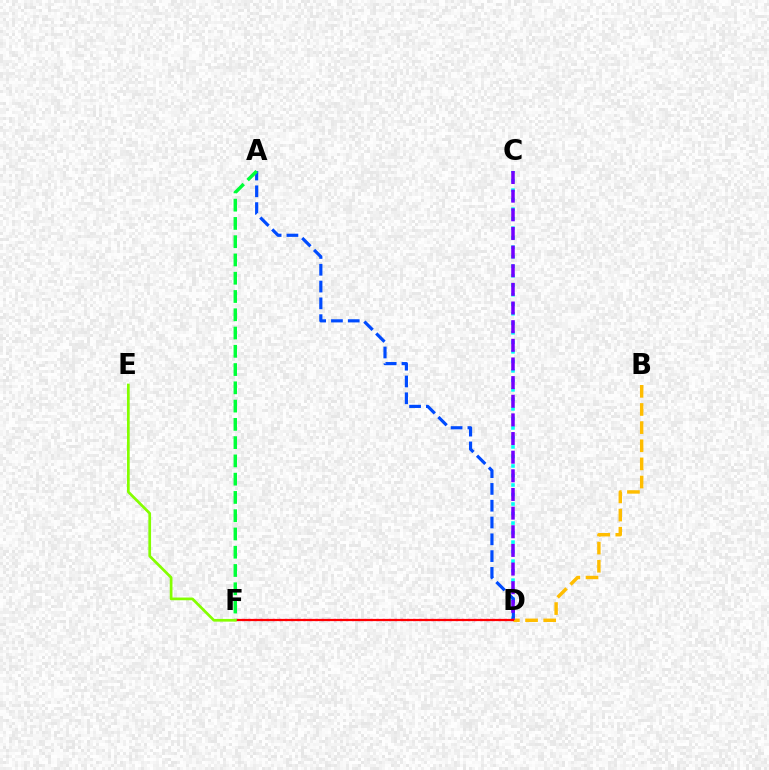{('D', 'F'): [{'color': '#ff00cf', 'line_style': 'dotted', 'thickness': 1.66}, {'color': '#ff0000', 'line_style': 'solid', 'thickness': 1.58}], ('C', 'D'): [{'color': '#00fff6', 'line_style': 'dotted', 'thickness': 2.58}, {'color': '#7200ff', 'line_style': 'dashed', 'thickness': 2.53}], ('A', 'D'): [{'color': '#004bff', 'line_style': 'dashed', 'thickness': 2.28}], ('B', 'D'): [{'color': '#ffbd00', 'line_style': 'dashed', 'thickness': 2.46}], ('A', 'F'): [{'color': '#00ff39', 'line_style': 'dashed', 'thickness': 2.48}], ('E', 'F'): [{'color': '#84ff00', 'line_style': 'solid', 'thickness': 1.95}]}